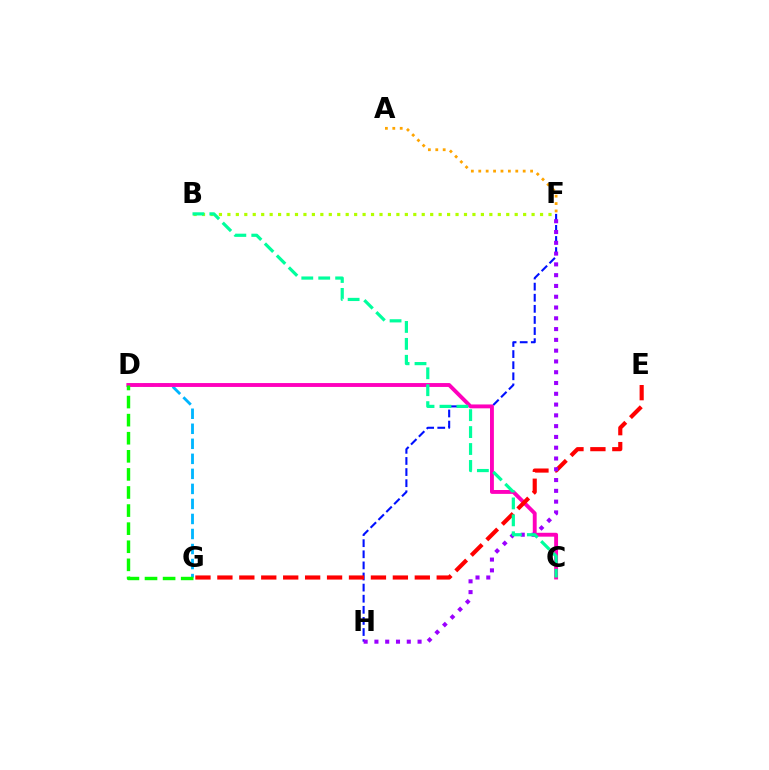{('D', 'G'): [{'color': '#00b5ff', 'line_style': 'dashed', 'thickness': 2.04}, {'color': '#08ff00', 'line_style': 'dashed', 'thickness': 2.46}], ('F', 'H'): [{'color': '#0010ff', 'line_style': 'dashed', 'thickness': 1.51}, {'color': '#9b00ff', 'line_style': 'dotted', 'thickness': 2.93}], ('C', 'D'): [{'color': '#ff00bd', 'line_style': 'solid', 'thickness': 2.79}], ('E', 'G'): [{'color': '#ff0000', 'line_style': 'dashed', 'thickness': 2.98}], ('B', 'F'): [{'color': '#b3ff00', 'line_style': 'dotted', 'thickness': 2.3}], ('A', 'F'): [{'color': '#ffa500', 'line_style': 'dotted', 'thickness': 2.01}], ('B', 'C'): [{'color': '#00ff9d', 'line_style': 'dashed', 'thickness': 2.3}]}